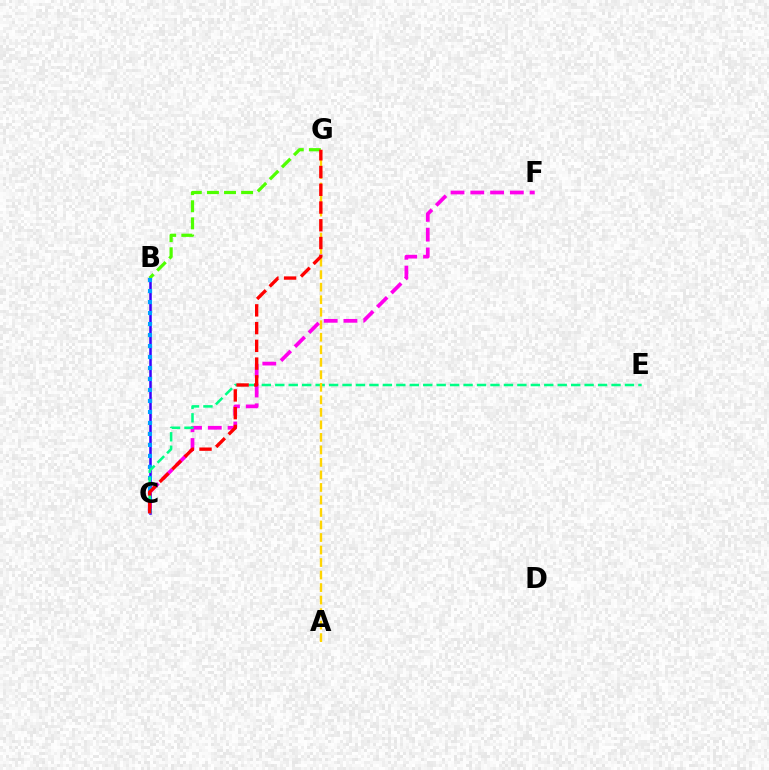{('B', 'C'): [{'color': '#3700ff', 'line_style': 'solid', 'thickness': 1.83}, {'color': '#009eff', 'line_style': 'dotted', 'thickness': 2.99}], ('C', 'F'): [{'color': '#ff00ed', 'line_style': 'dashed', 'thickness': 2.69}], ('B', 'G'): [{'color': '#4fff00', 'line_style': 'dashed', 'thickness': 2.32}], ('C', 'E'): [{'color': '#00ff86', 'line_style': 'dashed', 'thickness': 1.83}], ('A', 'G'): [{'color': '#ffd500', 'line_style': 'dashed', 'thickness': 1.7}], ('C', 'G'): [{'color': '#ff0000', 'line_style': 'dashed', 'thickness': 2.41}]}